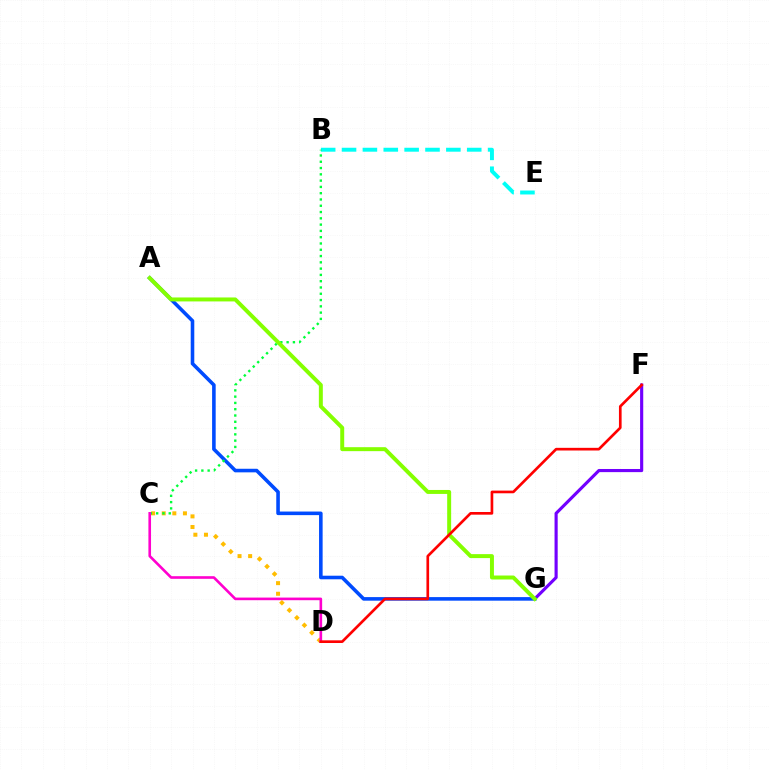{('C', 'D'): [{'color': '#ffbd00', 'line_style': 'dotted', 'thickness': 2.88}, {'color': '#ff00cf', 'line_style': 'solid', 'thickness': 1.89}], ('F', 'G'): [{'color': '#7200ff', 'line_style': 'solid', 'thickness': 2.26}], ('A', 'G'): [{'color': '#004bff', 'line_style': 'solid', 'thickness': 2.58}, {'color': '#84ff00', 'line_style': 'solid', 'thickness': 2.85}], ('B', 'E'): [{'color': '#00fff6', 'line_style': 'dashed', 'thickness': 2.83}], ('B', 'C'): [{'color': '#00ff39', 'line_style': 'dotted', 'thickness': 1.71}], ('D', 'F'): [{'color': '#ff0000', 'line_style': 'solid', 'thickness': 1.92}]}